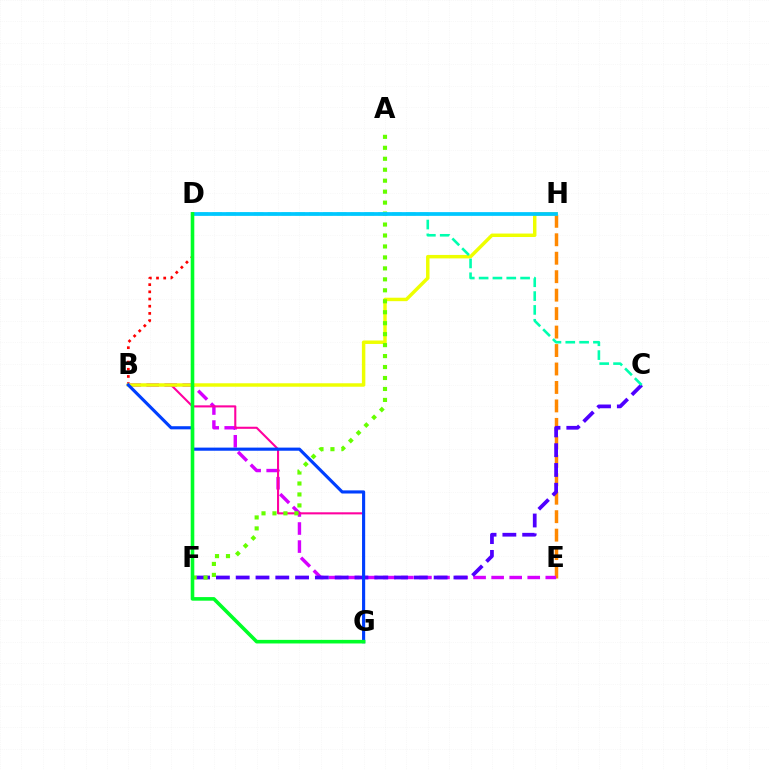{('E', 'H'): [{'color': '#ff8800', 'line_style': 'dashed', 'thickness': 2.51}], ('B', 'D'): [{'color': '#ff0000', 'line_style': 'dotted', 'thickness': 1.95}], ('B', 'E'): [{'color': '#d600ff', 'line_style': 'dashed', 'thickness': 2.45}], ('B', 'G'): [{'color': '#ff00a0', 'line_style': 'solid', 'thickness': 1.51}, {'color': '#003fff', 'line_style': 'solid', 'thickness': 2.25}], ('B', 'H'): [{'color': '#eeff00', 'line_style': 'solid', 'thickness': 2.49}], ('C', 'F'): [{'color': '#4f00ff', 'line_style': 'dashed', 'thickness': 2.69}], ('A', 'F'): [{'color': '#66ff00', 'line_style': 'dotted', 'thickness': 2.98}], ('C', 'D'): [{'color': '#00ffaf', 'line_style': 'dashed', 'thickness': 1.88}], ('D', 'H'): [{'color': '#00c7ff', 'line_style': 'solid', 'thickness': 2.7}], ('D', 'G'): [{'color': '#00ff27', 'line_style': 'solid', 'thickness': 2.59}]}